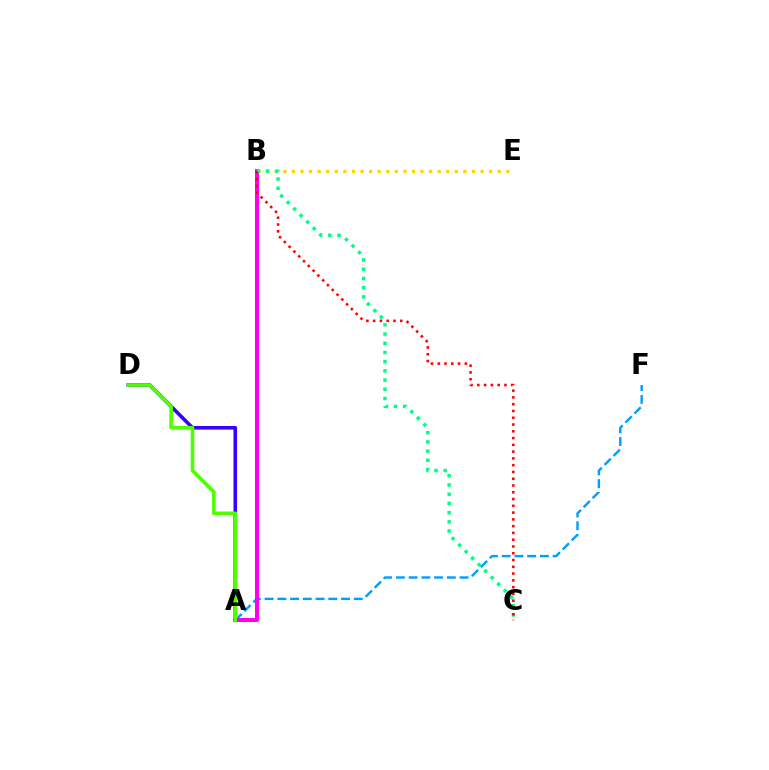{('A', 'D'): [{'color': '#3700ff', 'line_style': 'solid', 'thickness': 2.6}, {'color': '#4fff00', 'line_style': 'solid', 'thickness': 2.61}], ('B', 'E'): [{'color': '#ffd500', 'line_style': 'dotted', 'thickness': 2.33}], ('A', 'F'): [{'color': '#009eff', 'line_style': 'dashed', 'thickness': 1.73}], ('A', 'B'): [{'color': '#ff00ed', 'line_style': 'solid', 'thickness': 2.9}], ('B', 'C'): [{'color': '#00ff86', 'line_style': 'dotted', 'thickness': 2.5}, {'color': '#ff0000', 'line_style': 'dotted', 'thickness': 1.84}]}